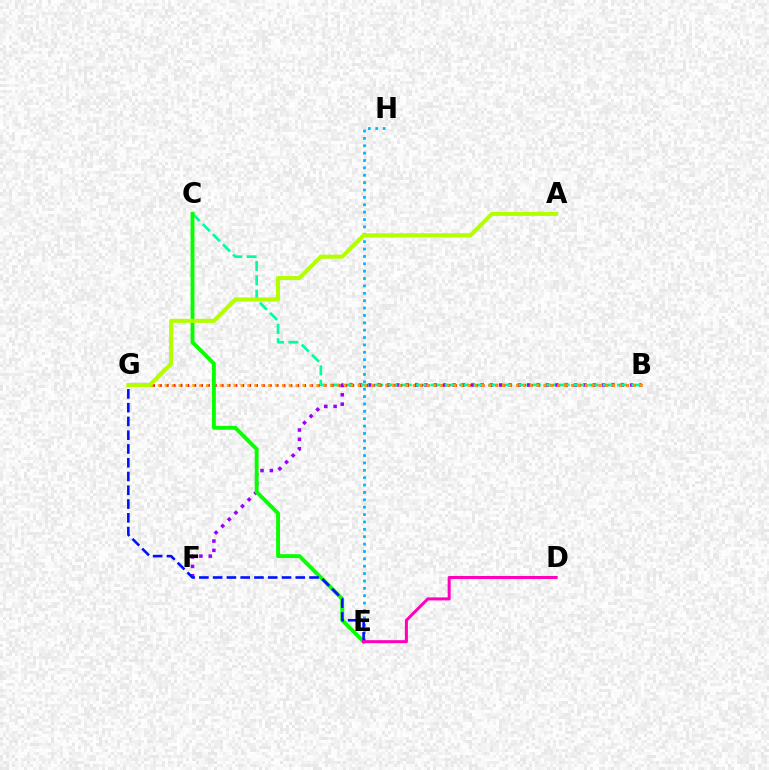{('B', 'F'): [{'color': '#9b00ff', 'line_style': 'dotted', 'thickness': 2.54}], ('B', 'C'): [{'color': '#00ff9d', 'line_style': 'dashed', 'thickness': 1.95}], ('B', 'G'): [{'color': '#ff0000', 'line_style': 'dotted', 'thickness': 1.87}, {'color': '#ffa500', 'line_style': 'dotted', 'thickness': 1.87}], ('E', 'H'): [{'color': '#00b5ff', 'line_style': 'dotted', 'thickness': 2.0}], ('C', 'E'): [{'color': '#08ff00', 'line_style': 'solid', 'thickness': 2.8}], ('E', 'G'): [{'color': '#0010ff', 'line_style': 'dashed', 'thickness': 1.87}], ('A', 'G'): [{'color': '#b3ff00', 'line_style': 'solid', 'thickness': 2.91}], ('D', 'E'): [{'color': '#ff00bd', 'line_style': 'solid', 'thickness': 2.17}]}